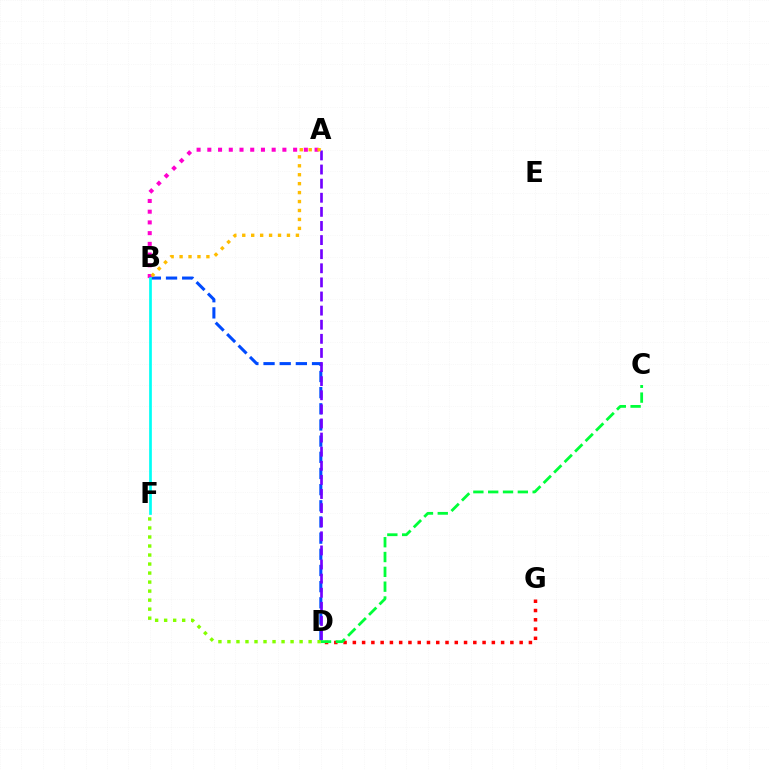{('B', 'D'): [{'color': '#004bff', 'line_style': 'dashed', 'thickness': 2.2}], ('A', 'B'): [{'color': '#ff00cf', 'line_style': 'dotted', 'thickness': 2.91}, {'color': '#ffbd00', 'line_style': 'dotted', 'thickness': 2.43}], ('A', 'D'): [{'color': '#7200ff', 'line_style': 'dashed', 'thickness': 1.92}], ('B', 'F'): [{'color': '#00fff6', 'line_style': 'solid', 'thickness': 1.95}], ('D', 'G'): [{'color': '#ff0000', 'line_style': 'dotted', 'thickness': 2.52}], ('C', 'D'): [{'color': '#00ff39', 'line_style': 'dashed', 'thickness': 2.01}], ('D', 'F'): [{'color': '#84ff00', 'line_style': 'dotted', 'thickness': 2.45}]}